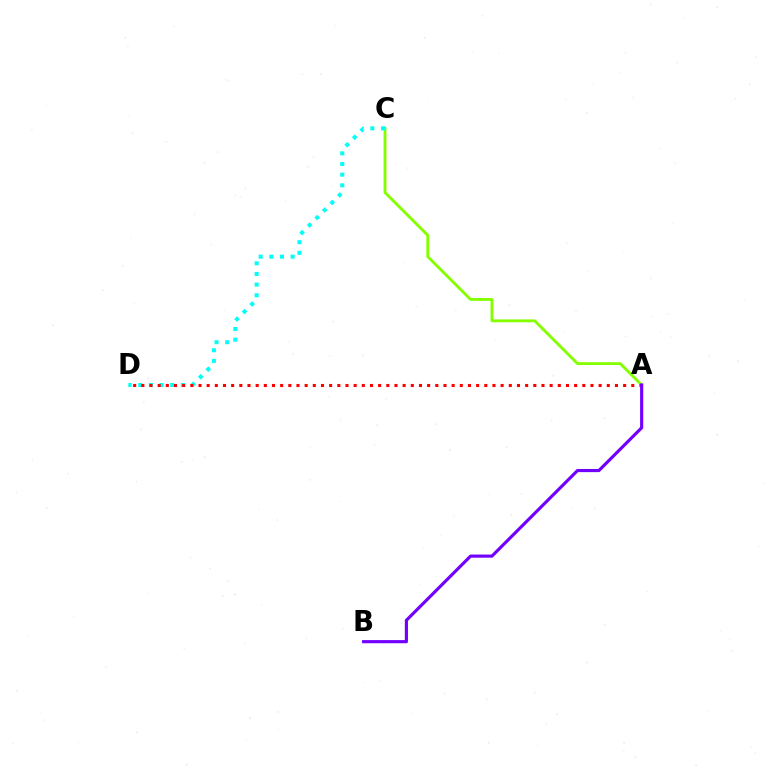{('A', 'C'): [{'color': '#84ff00', 'line_style': 'solid', 'thickness': 2.04}], ('C', 'D'): [{'color': '#00fff6', 'line_style': 'dotted', 'thickness': 2.89}], ('A', 'D'): [{'color': '#ff0000', 'line_style': 'dotted', 'thickness': 2.22}], ('A', 'B'): [{'color': '#7200ff', 'line_style': 'solid', 'thickness': 2.26}]}